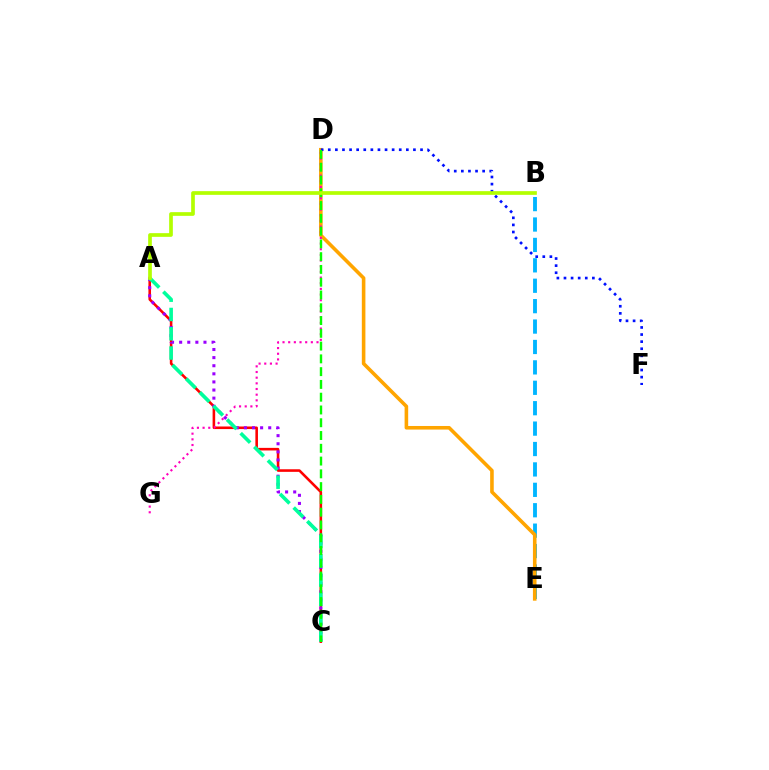{('B', 'E'): [{'color': '#00b5ff', 'line_style': 'dashed', 'thickness': 2.77}], ('D', 'E'): [{'color': '#ffa500', 'line_style': 'solid', 'thickness': 2.58}], ('A', 'C'): [{'color': '#ff0000', 'line_style': 'solid', 'thickness': 1.86}, {'color': '#9b00ff', 'line_style': 'dotted', 'thickness': 2.2}, {'color': '#00ff9d', 'line_style': 'dashed', 'thickness': 2.62}], ('D', 'F'): [{'color': '#0010ff', 'line_style': 'dotted', 'thickness': 1.93}], ('D', 'G'): [{'color': '#ff00bd', 'line_style': 'dotted', 'thickness': 1.54}], ('C', 'D'): [{'color': '#08ff00', 'line_style': 'dashed', 'thickness': 1.74}], ('A', 'B'): [{'color': '#b3ff00', 'line_style': 'solid', 'thickness': 2.65}]}